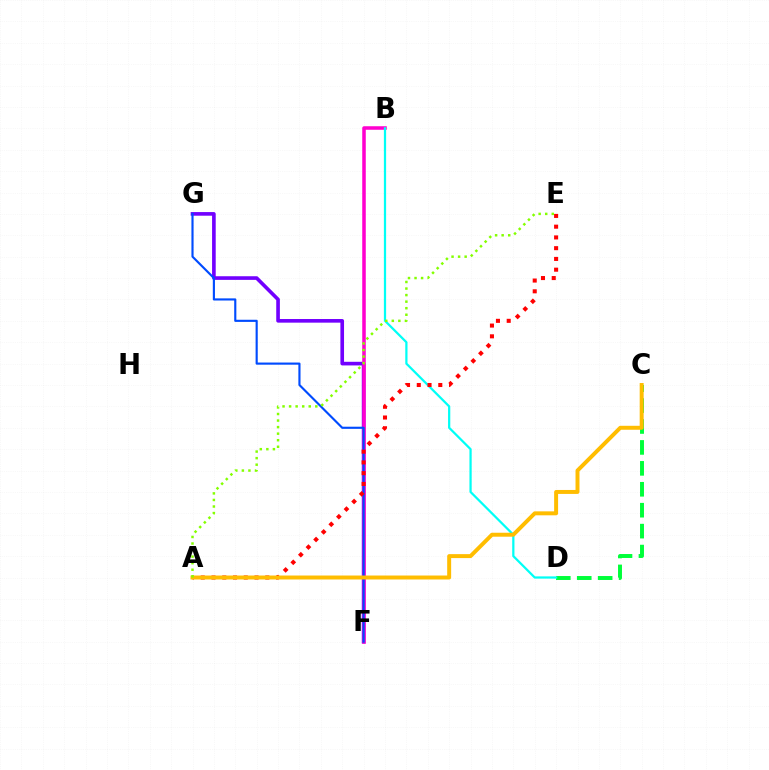{('F', 'G'): [{'color': '#7200ff', 'line_style': 'solid', 'thickness': 2.62}, {'color': '#004bff', 'line_style': 'solid', 'thickness': 1.54}], ('B', 'F'): [{'color': '#ff00cf', 'line_style': 'solid', 'thickness': 2.54}], ('C', 'D'): [{'color': '#00ff39', 'line_style': 'dashed', 'thickness': 2.84}], ('B', 'D'): [{'color': '#00fff6', 'line_style': 'solid', 'thickness': 1.61}], ('A', 'E'): [{'color': '#ff0000', 'line_style': 'dotted', 'thickness': 2.92}, {'color': '#84ff00', 'line_style': 'dotted', 'thickness': 1.78}], ('A', 'C'): [{'color': '#ffbd00', 'line_style': 'solid', 'thickness': 2.85}]}